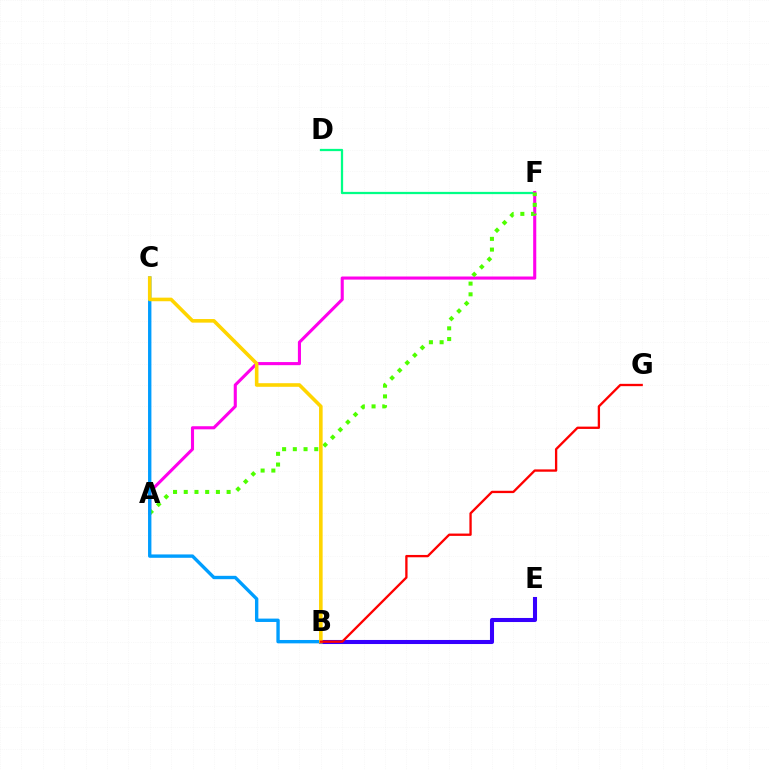{('D', 'F'): [{'color': '#00ff86', 'line_style': 'solid', 'thickness': 1.63}], ('A', 'F'): [{'color': '#ff00ed', 'line_style': 'solid', 'thickness': 2.23}, {'color': '#4fff00', 'line_style': 'dotted', 'thickness': 2.91}], ('B', 'E'): [{'color': '#3700ff', 'line_style': 'solid', 'thickness': 2.93}], ('B', 'C'): [{'color': '#009eff', 'line_style': 'solid', 'thickness': 2.43}, {'color': '#ffd500', 'line_style': 'solid', 'thickness': 2.59}], ('B', 'G'): [{'color': '#ff0000', 'line_style': 'solid', 'thickness': 1.67}]}